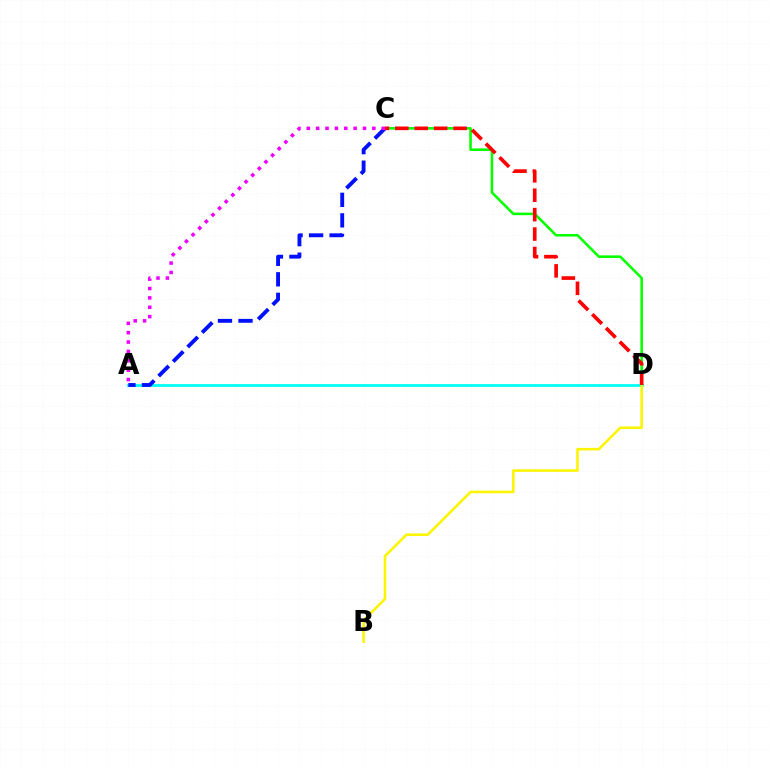{('A', 'D'): [{'color': '#00fff6', 'line_style': 'solid', 'thickness': 1.99}], ('C', 'D'): [{'color': '#08ff00', 'line_style': 'solid', 'thickness': 1.86}, {'color': '#ff0000', 'line_style': 'dashed', 'thickness': 2.64}], ('B', 'D'): [{'color': '#fcf500', 'line_style': 'solid', 'thickness': 1.86}], ('A', 'C'): [{'color': '#0010ff', 'line_style': 'dashed', 'thickness': 2.79}, {'color': '#ee00ff', 'line_style': 'dotted', 'thickness': 2.55}]}